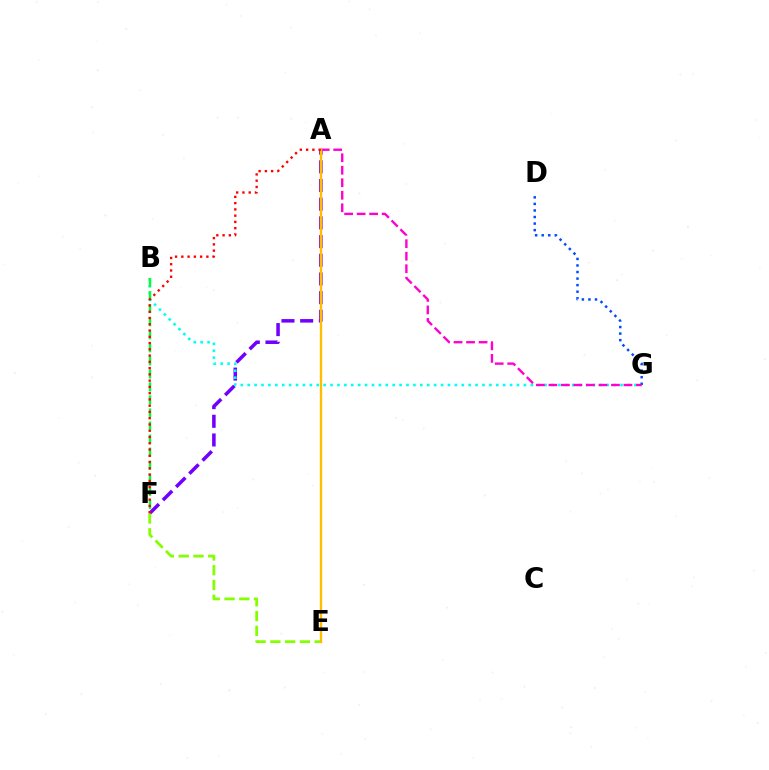{('A', 'F'): [{'color': '#7200ff', 'line_style': 'dashed', 'thickness': 2.54}, {'color': '#ff0000', 'line_style': 'dotted', 'thickness': 1.7}], ('E', 'F'): [{'color': '#84ff00', 'line_style': 'dashed', 'thickness': 2.01}], ('B', 'G'): [{'color': '#00fff6', 'line_style': 'dotted', 'thickness': 1.88}], ('D', 'G'): [{'color': '#004bff', 'line_style': 'dotted', 'thickness': 1.78}], ('A', 'G'): [{'color': '#ff00cf', 'line_style': 'dashed', 'thickness': 1.7}], ('B', 'F'): [{'color': '#00ff39', 'line_style': 'dashed', 'thickness': 1.77}], ('A', 'E'): [{'color': '#ffbd00', 'line_style': 'solid', 'thickness': 1.7}]}